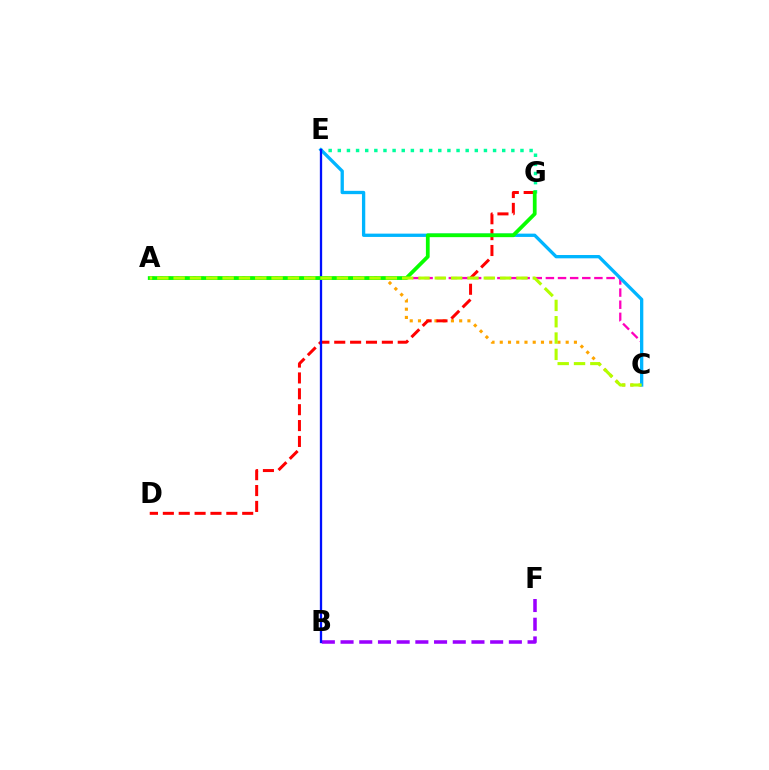{('A', 'C'): [{'color': '#ff00bd', 'line_style': 'dashed', 'thickness': 1.65}, {'color': '#ffa500', 'line_style': 'dotted', 'thickness': 2.24}, {'color': '#b3ff00', 'line_style': 'dashed', 'thickness': 2.22}], ('B', 'F'): [{'color': '#9b00ff', 'line_style': 'dashed', 'thickness': 2.54}], ('D', 'G'): [{'color': '#ff0000', 'line_style': 'dashed', 'thickness': 2.16}], ('E', 'G'): [{'color': '#00ff9d', 'line_style': 'dotted', 'thickness': 2.48}], ('C', 'E'): [{'color': '#00b5ff', 'line_style': 'solid', 'thickness': 2.38}], ('B', 'E'): [{'color': '#0010ff', 'line_style': 'solid', 'thickness': 1.66}], ('A', 'G'): [{'color': '#08ff00', 'line_style': 'solid', 'thickness': 2.7}]}